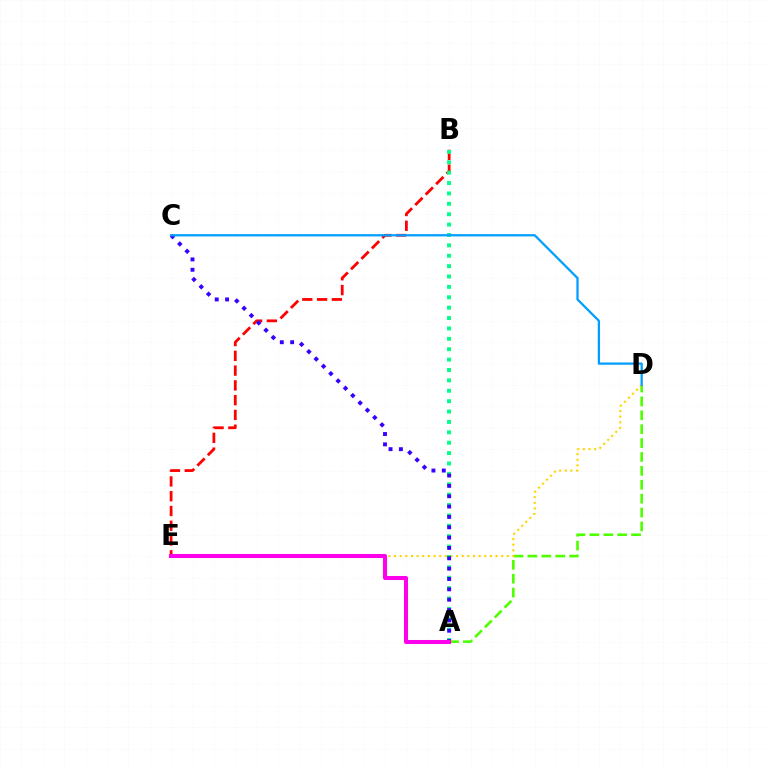{('B', 'E'): [{'color': '#ff0000', 'line_style': 'dashed', 'thickness': 2.01}], ('A', 'D'): [{'color': '#4fff00', 'line_style': 'dashed', 'thickness': 1.89}], ('D', 'E'): [{'color': '#ffd500', 'line_style': 'dotted', 'thickness': 1.53}], ('A', 'B'): [{'color': '#00ff86', 'line_style': 'dotted', 'thickness': 2.82}], ('A', 'C'): [{'color': '#3700ff', 'line_style': 'dotted', 'thickness': 2.81}], ('A', 'E'): [{'color': '#ff00ed', 'line_style': 'solid', 'thickness': 2.91}], ('C', 'D'): [{'color': '#009eff', 'line_style': 'solid', 'thickness': 1.62}]}